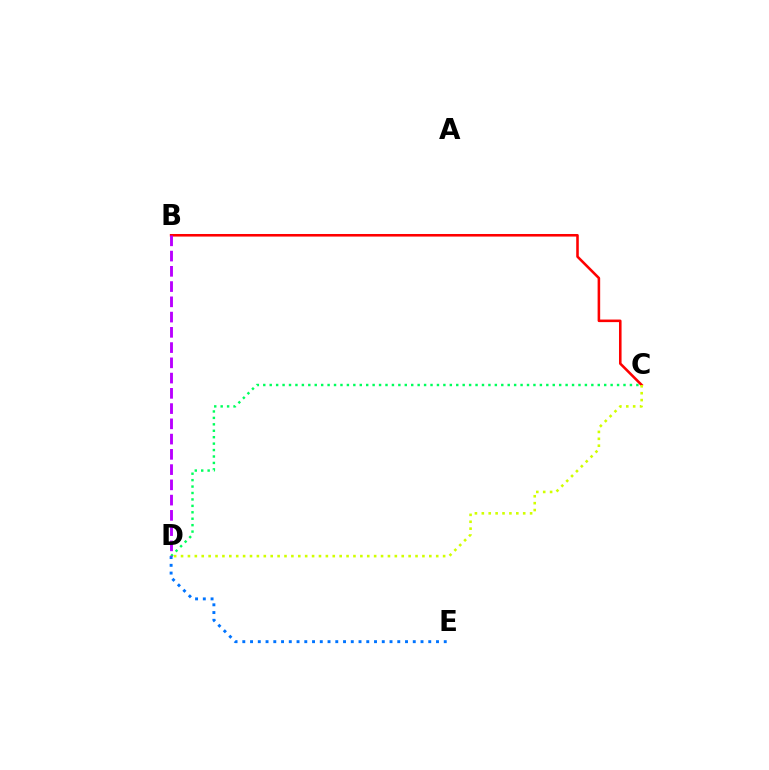{('C', 'D'): [{'color': '#00ff5c', 'line_style': 'dotted', 'thickness': 1.75}, {'color': '#d1ff00', 'line_style': 'dotted', 'thickness': 1.87}], ('B', 'C'): [{'color': '#ff0000', 'line_style': 'solid', 'thickness': 1.85}], ('D', 'E'): [{'color': '#0074ff', 'line_style': 'dotted', 'thickness': 2.11}], ('B', 'D'): [{'color': '#b900ff', 'line_style': 'dashed', 'thickness': 2.07}]}